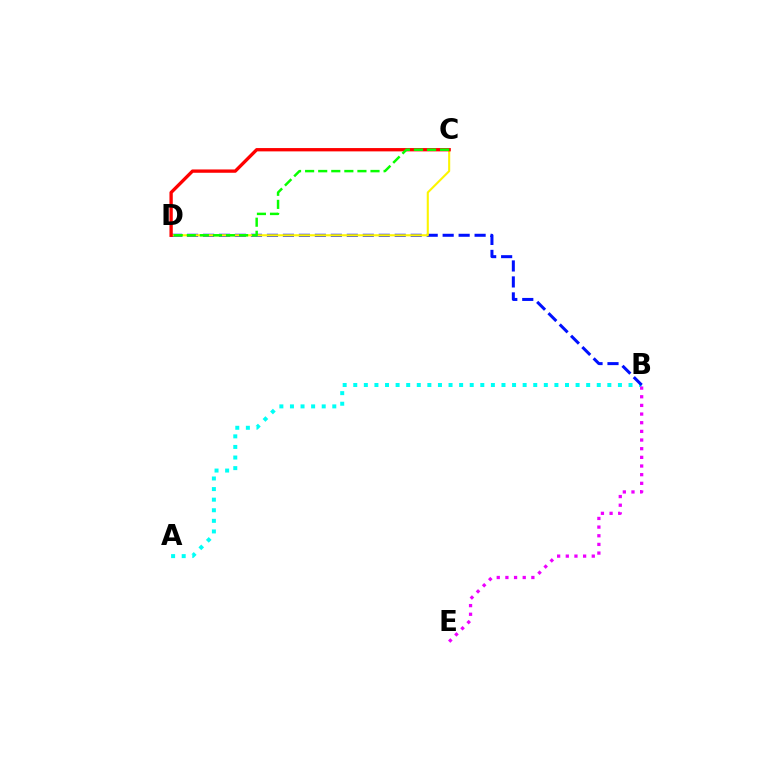{('A', 'B'): [{'color': '#00fff6', 'line_style': 'dotted', 'thickness': 2.88}], ('B', 'D'): [{'color': '#0010ff', 'line_style': 'dashed', 'thickness': 2.17}], ('C', 'D'): [{'color': '#fcf500', 'line_style': 'solid', 'thickness': 1.51}, {'color': '#ff0000', 'line_style': 'solid', 'thickness': 2.39}, {'color': '#08ff00', 'line_style': 'dashed', 'thickness': 1.78}], ('B', 'E'): [{'color': '#ee00ff', 'line_style': 'dotted', 'thickness': 2.35}]}